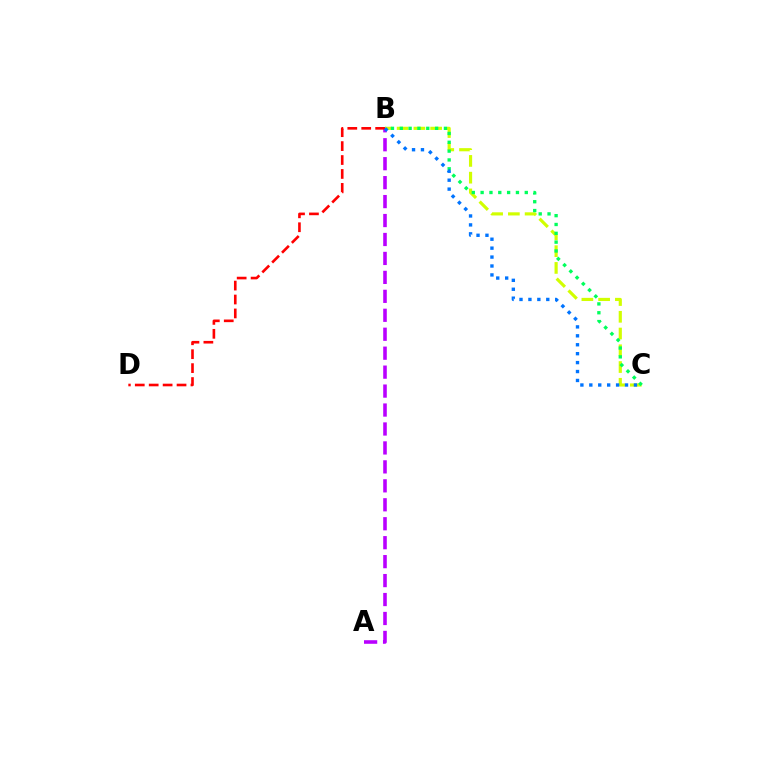{('B', 'C'): [{'color': '#d1ff00', 'line_style': 'dashed', 'thickness': 2.28}, {'color': '#00ff5c', 'line_style': 'dotted', 'thickness': 2.4}, {'color': '#0074ff', 'line_style': 'dotted', 'thickness': 2.43}], ('A', 'B'): [{'color': '#b900ff', 'line_style': 'dashed', 'thickness': 2.57}], ('B', 'D'): [{'color': '#ff0000', 'line_style': 'dashed', 'thickness': 1.89}]}